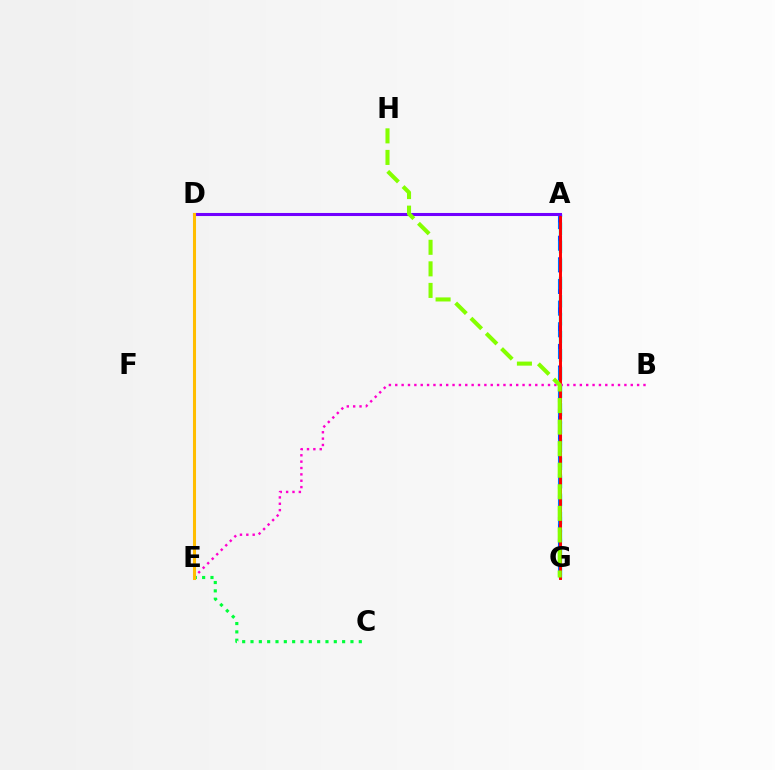{('A', 'G'): [{'color': '#004bff', 'line_style': 'dashed', 'thickness': 2.94}, {'color': '#00fff6', 'line_style': 'dashed', 'thickness': 2.46}, {'color': '#ff0000', 'line_style': 'solid', 'thickness': 2.1}], ('C', 'E'): [{'color': '#00ff39', 'line_style': 'dotted', 'thickness': 2.26}], ('A', 'D'): [{'color': '#7200ff', 'line_style': 'solid', 'thickness': 2.2}], ('B', 'E'): [{'color': '#ff00cf', 'line_style': 'dotted', 'thickness': 1.73}], ('D', 'E'): [{'color': '#ffbd00', 'line_style': 'solid', 'thickness': 2.19}], ('G', 'H'): [{'color': '#84ff00', 'line_style': 'dashed', 'thickness': 2.93}]}